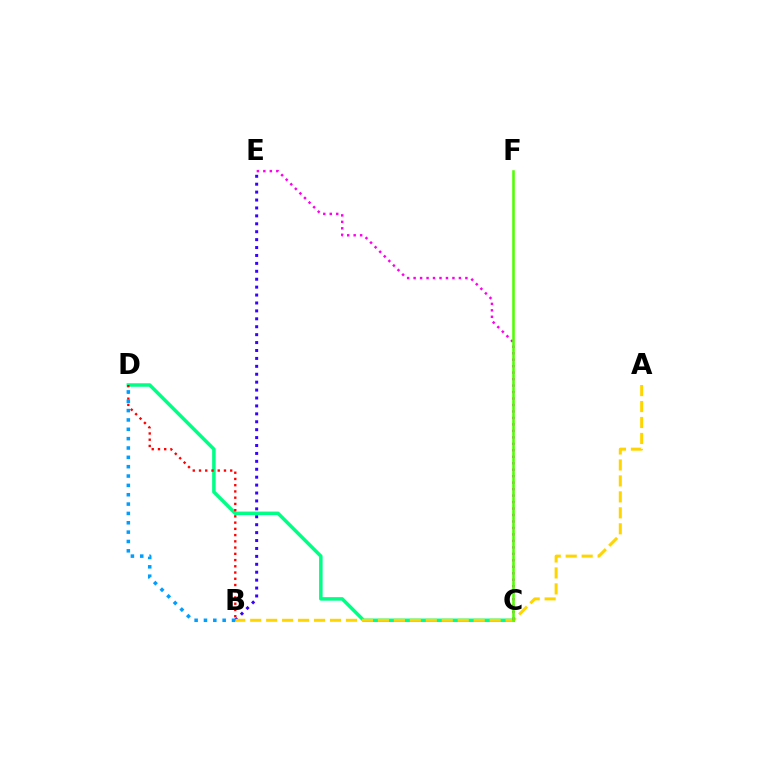{('B', 'E'): [{'color': '#3700ff', 'line_style': 'dotted', 'thickness': 2.15}], ('C', 'D'): [{'color': '#00ff86', 'line_style': 'solid', 'thickness': 2.52}], ('A', 'B'): [{'color': '#ffd500', 'line_style': 'dashed', 'thickness': 2.17}], ('C', 'E'): [{'color': '#ff00ed', 'line_style': 'dotted', 'thickness': 1.76}], ('B', 'D'): [{'color': '#ff0000', 'line_style': 'dotted', 'thickness': 1.69}, {'color': '#009eff', 'line_style': 'dotted', 'thickness': 2.54}], ('C', 'F'): [{'color': '#4fff00', 'line_style': 'solid', 'thickness': 1.84}]}